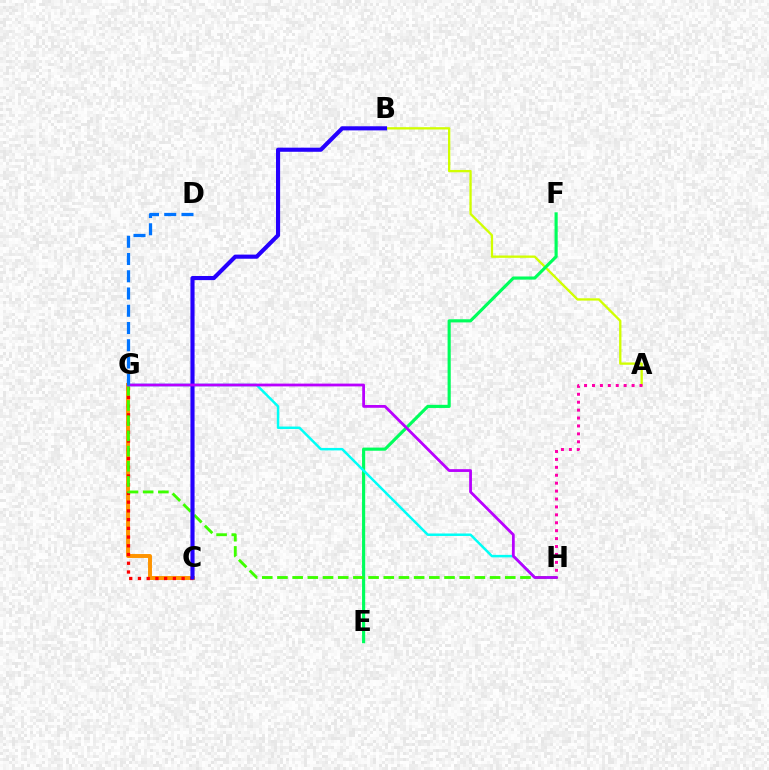{('A', 'B'): [{'color': '#d1ff00', 'line_style': 'solid', 'thickness': 1.67}], ('E', 'F'): [{'color': '#00ff5c', 'line_style': 'solid', 'thickness': 2.26}], ('C', 'G'): [{'color': '#ff9400', 'line_style': 'solid', 'thickness': 2.84}, {'color': '#ff0000', 'line_style': 'dotted', 'thickness': 2.37}], ('G', 'H'): [{'color': '#00fff6', 'line_style': 'solid', 'thickness': 1.79}, {'color': '#3dff00', 'line_style': 'dashed', 'thickness': 2.06}, {'color': '#b900ff', 'line_style': 'solid', 'thickness': 2.01}], ('A', 'H'): [{'color': '#ff00ac', 'line_style': 'dotted', 'thickness': 2.15}], ('B', 'C'): [{'color': '#2500ff', 'line_style': 'solid', 'thickness': 2.97}], ('D', 'G'): [{'color': '#0074ff', 'line_style': 'dashed', 'thickness': 2.34}]}